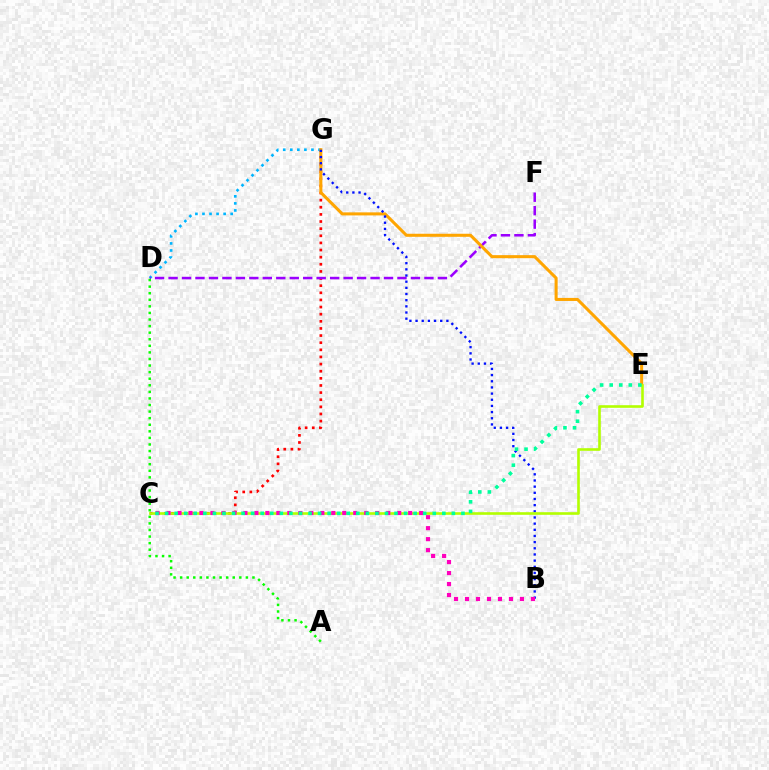{('C', 'G'): [{'color': '#ff0000', 'line_style': 'dotted', 'thickness': 1.94}], ('D', 'G'): [{'color': '#00b5ff', 'line_style': 'dotted', 'thickness': 1.92}], ('D', 'F'): [{'color': '#9b00ff', 'line_style': 'dashed', 'thickness': 1.83}], ('E', 'G'): [{'color': '#ffa500', 'line_style': 'solid', 'thickness': 2.2}], ('B', 'G'): [{'color': '#0010ff', 'line_style': 'dotted', 'thickness': 1.67}], ('C', 'E'): [{'color': '#b3ff00', 'line_style': 'solid', 'thickness': 1.88}, {'color': '#00ff9d', 'line_style': 'dotted', 'thickness': 2.6}], ('B', 'C'): [{'color': '#ff00bd', 'line_style': 'dotted', 'thickness': 2.98}], ('A', 'D'): [{'color': '#08ff00', 'line_style': 'dotted', 'thickness': 1.79}]}